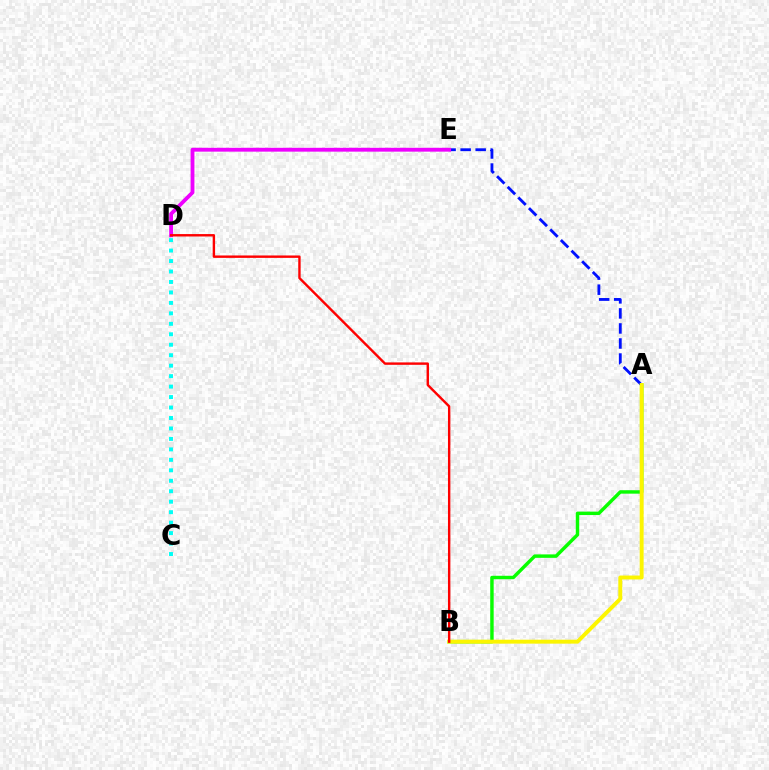{('A', 'E'): [{'color': '#0010ff', 'line_style': 'dashed', 'thickness': 2.04}], ('D', 'E'): [{'color': '#ee00ff', 'line_style': 'solid', 'thickness': 2.76}], ('A', 'B'): [{'color': '#08ff00', 'line_style': 'solid', 'thickness': 2.48}, {'color': '#fcf500', 'line_style': 'solid', 'thickness': 2.83}], ('C', 'D'): [{'color': '#00fff6', 'line_style': 'dotted', 'thickness': 2.84}], ('B', 'D'): [{'color': '#ff0000', 'line_style': 'solid', 'thickness': 1.73}]}